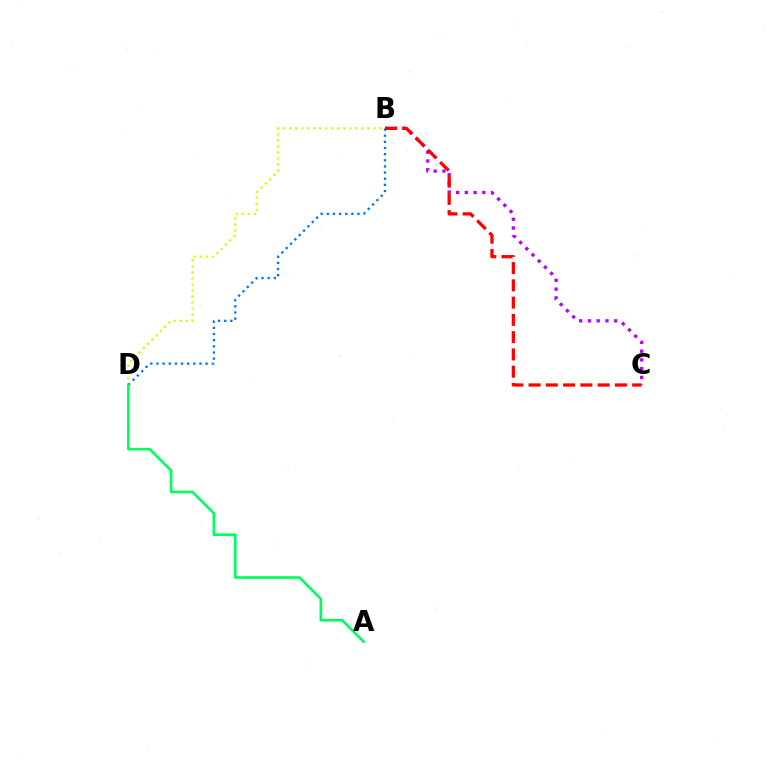{('B', 'C'): [{'color': '#b900ff', 'line_style': 'dotted', 'thickness': 2.38}, {'color': '#ff0000', 'line_style': 'dashed', 'thickness': 2.35}], ('B', 'D'): [{'color': '#d1ff00', 'line_style': 'dotted', 'thickness': 1.64}, {'color': '#0074ff', 'line_style': 'dotted', 'thickness': 1.67}], ('A', 'D'): [{'color': '#00ff5c', 'line_style': 'solid', 'thickness': 1.91}]}